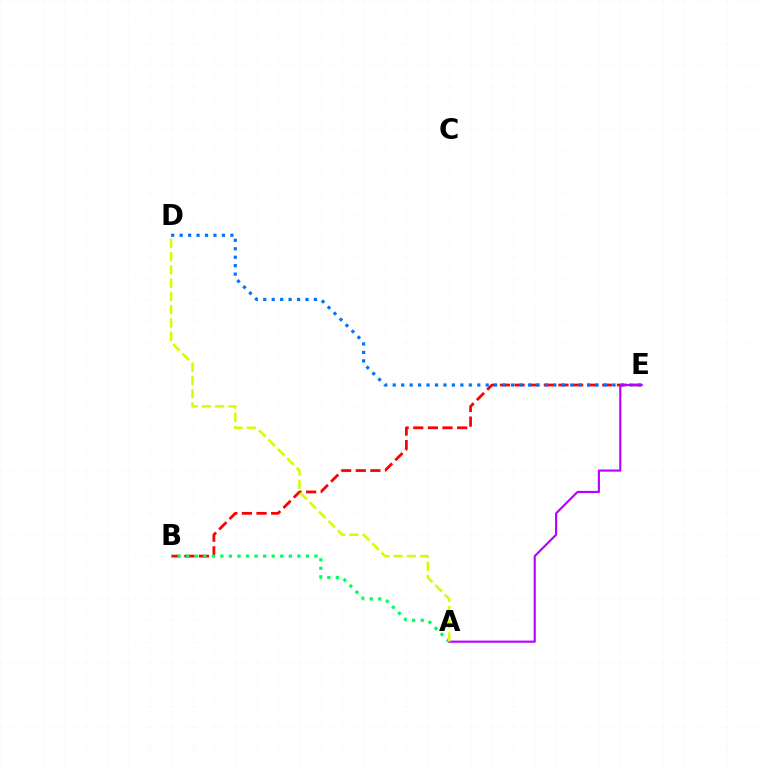{('B', 'E'): [{'color': '#ff0000', 'line_style': 'dashed', 'thickness': 1.99}], ('D', 'E'): [{'color': '#0074ff', 'line_style': 'dotted', 'thickness': 2.3}], ('A', 'B'): [{'color': '#00ff5c', 'line_style': 'dotted', 'thickness': 2.32}], ('A', 'E'): [{'color': '#b900ff', 'line_style': 'solid', 'thickness': 1.53}], ('A', 'D'): [{'color': '#d1ff00', 'line_style': 'dashed', 'thickness': 1.8}]}